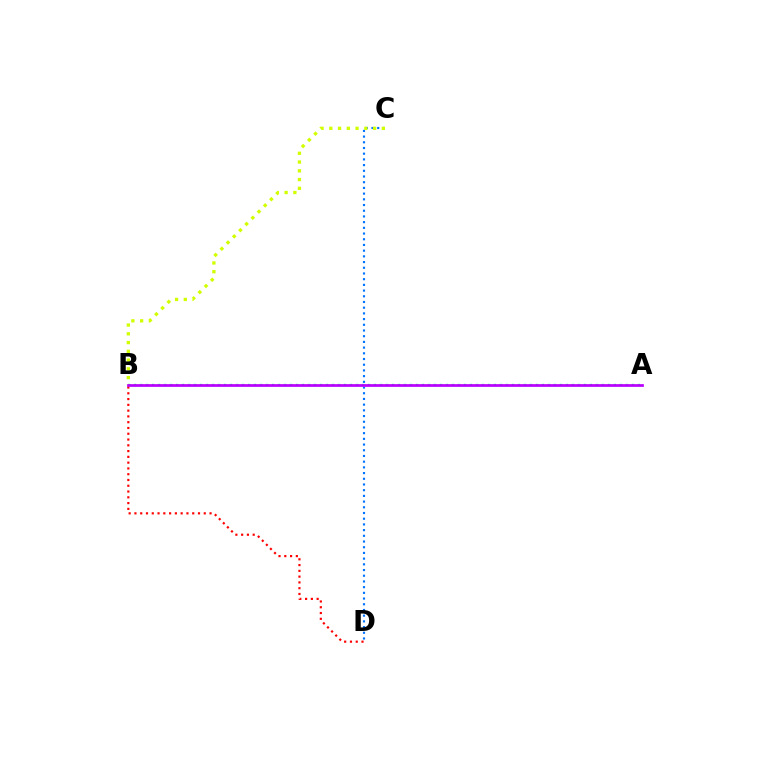{('A', 'B'): [{'color': '#00ff5c', 'line_style': 'dotted', 'thickness': 1.63}, {'color': '#b900ff', 'line_style': 'solid', 'thickness': 1.96}], ('C', 'D'): [{'color': '#0074ff', 'line_style': 'dotted', 'thickness': 1.55}], ('B', 'C'): [{'color': '#d1ff00', 'line_style': 'dotted', 'thickness': 2.38}], ('B', 'D'): [{'color': '#ff0000', 'line_style': 'dotted', 'thickness': 1.57}]}